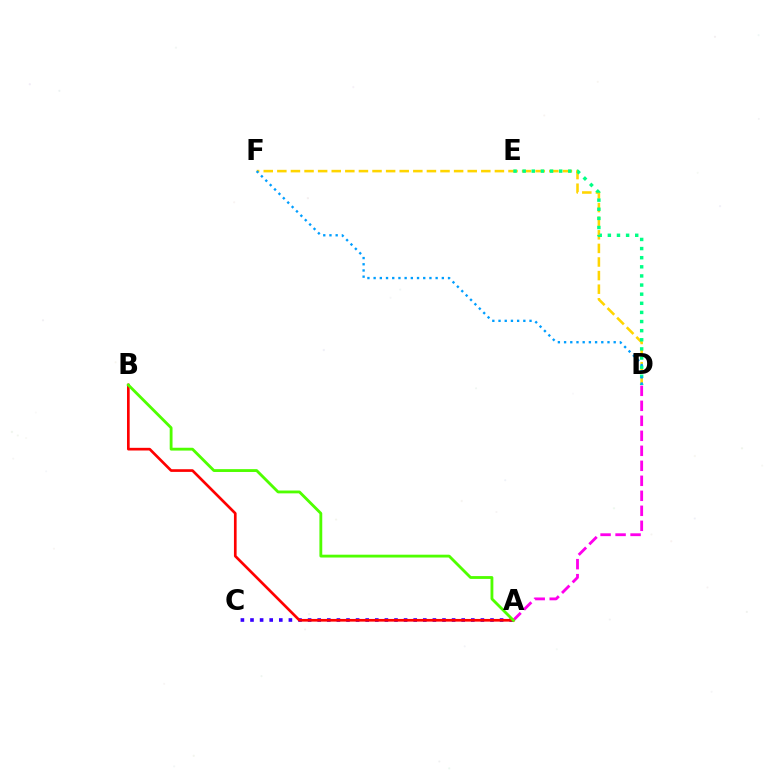{('A', 'C'): [{'color': '#3700ff', 'line_style': 'dotted', 'thickness': 2.61}], ('D', 'F'): [{'color': '#ffd500', 'line_style': 'dashed', 'thickness': 1.85}, {'color': '#009eff', 'line_style': 'dotted', 'thickness': 1.68}], ('D', 'E'): [{'color': '#00ff86', 'line_style': 'dotted', 'thickness': 2.48}], ('A', 'B'): [{'color': '#ff0000', 'line_style': 'solid', 'thickness': 1.92}, {'color': '#4fff00', 'line_style': 'solid', 'thickness': 2.04}], ('A', 'D'): [{'color': '#ff00ed', 'line_style': 'dashed', 'thickness': 2.04}]}